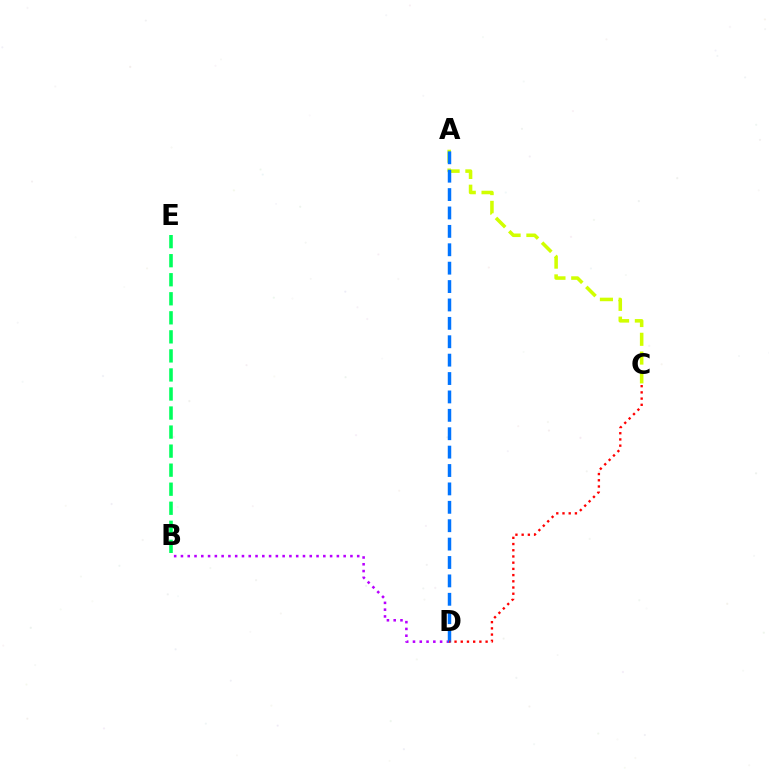{('B', 'D'): [{'color': '#b900ff', 'line_style': 'dotted', 'thickness': 1.84}], ('A', 'C'): [{'color': '#d1ff00', 'line_style': 'dashed', 'thickness': 2.55}], ('A', 'D'): [{'color': '#0074ff', 'line_style': 'dashed', 'thickness': 2.5}], ('B', 'E'): [{'color': '#00ff5c', 'line_style': 'dashed', 'thickness': 2.59}], ('C', 'D'): [{'color': '#ff0000', 'line_style': 'dotted', 'thickness': 1.69}]}